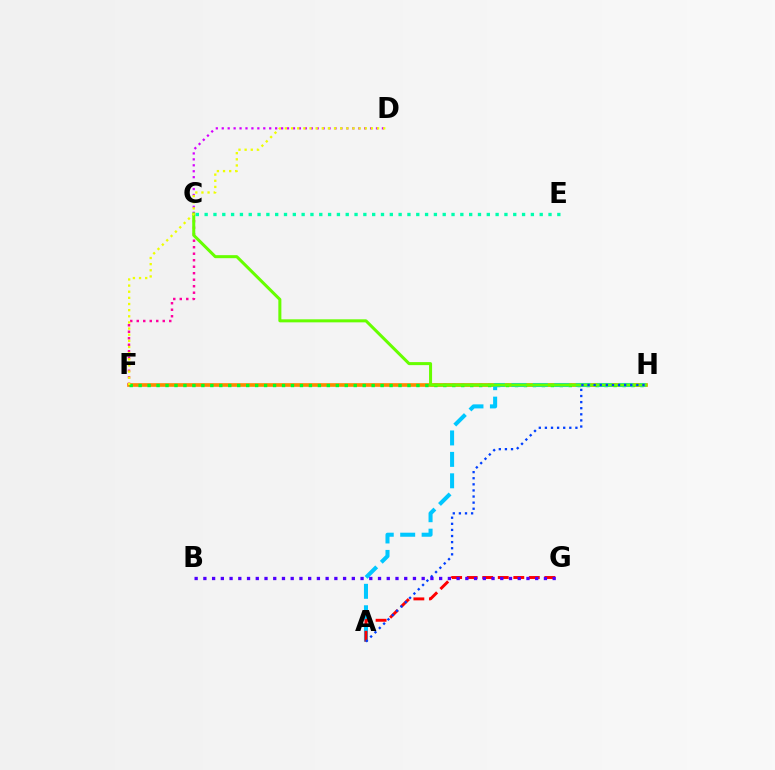{('F', 'H'): [{'color': '#ff8800', 'line_style': 'solid', 'thickness': 2.63}, {'color': '#00ff27', 'line_style': 'dotted', 'thickness': 2.43}], ('C', 'F'): [{'color': '#ff00a0', 'line_style': 'dotted', 'thickness': 1.77}], ('A', 'H'): [{'color': '#00c7ff', 'line_style': 'dashed', 'thickness': 2.91}, {'color': '#003fff', 'line_style': 'dotted', 'thickness': 1.66}], ('A', 'G'): [{'color': '#ff0000', 'line_style': 'dashed', 'thickness': 2.11}], ('C', 'D'): [{'color': '#d600ff', 'line_style': 'dotted', 'thickness': 1.61}], ('C', 'H'): [{'color': '#66ff00', 'line_style': 'solid', 'thickness': 2.18}], ('B', 'G'): [{'color': '#4f00ff', 'line_style': 'dotted', 'thickness': 2.37}], ('D', 'F'): [{'color': '#eeff00', 'line_style': 'dotted', 'thickness': 1.67}], ('C', 'E'): [{'color': '#00ffaf', 'line_style': 'dotted', 'thickness': 2.4}]}